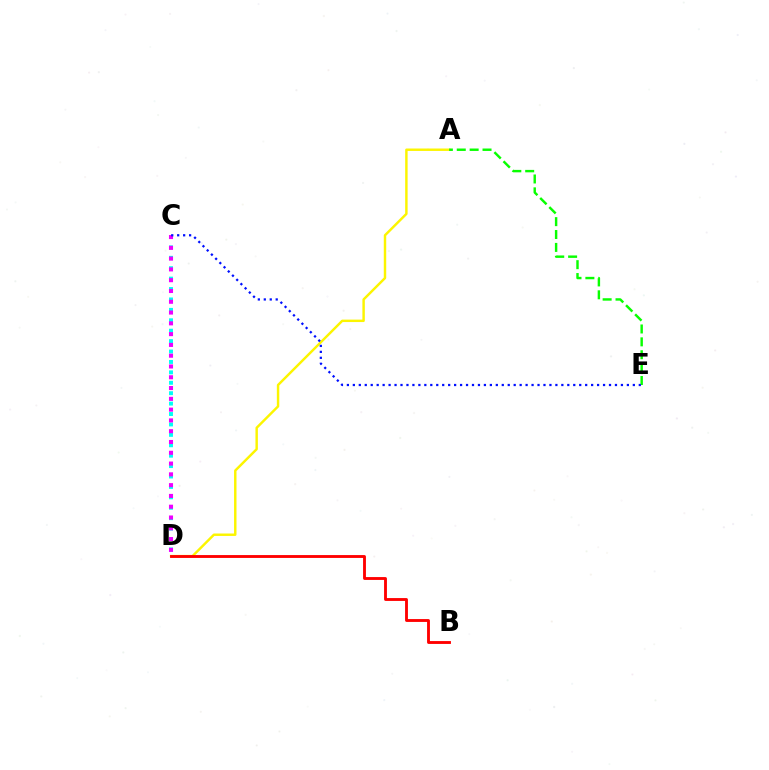{('A', 'D'): [{'color': '#fcf500', 'line_style': 'solid', 'thickness': 1.76}], ('A', 'E'): [{'color': '#08ff00', 'line_style': 'dashed', 'thickness': 1.75}], ('C', 'D'): [{'color': '#00fff6', 'line_style': 'dotted', 'thickness': 2.83}, {'color': '#ee00ff', 'line_style': 'dotted', 'thickness': 2.93}], ('B', 'D'): [{'color': '#ff0000', 'line_style': 'solid', 'thickness': 2.06}], ('C', 'E'): [{'color': '#0010ff', 'line_style': 'dotted', 'thickness': 1.62}]}